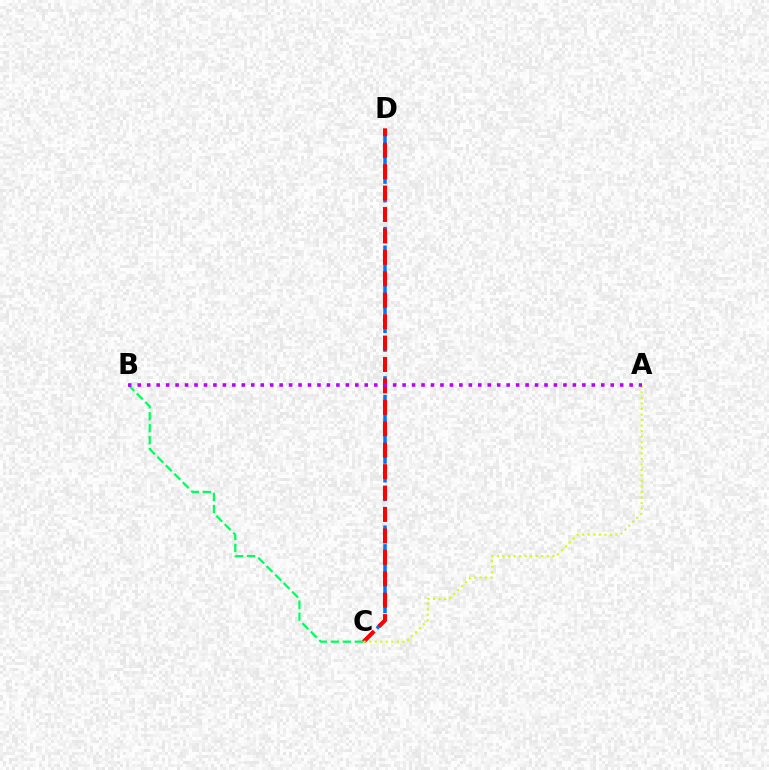{('C', 'D'): [{'color': '#0074ff', 'line_style': 'dashed', 'thickness': 2.54}, {'color': '#ff0000', 'line_style': 'dashed', 'thickness': 2.91}], ('B', 'C'): [{'color': '#00ff5c', 'line_style': 'dashed', 'thickness': 1.63}], ('A', 'C'): [{'color': '#d1ff00', 'line_style': 'dotted', 'thickness': 1.5}], ('A', 'B'): [{'color': '#b900ff', 'line_style': 'dotted', 'thickness': 2.57}]}